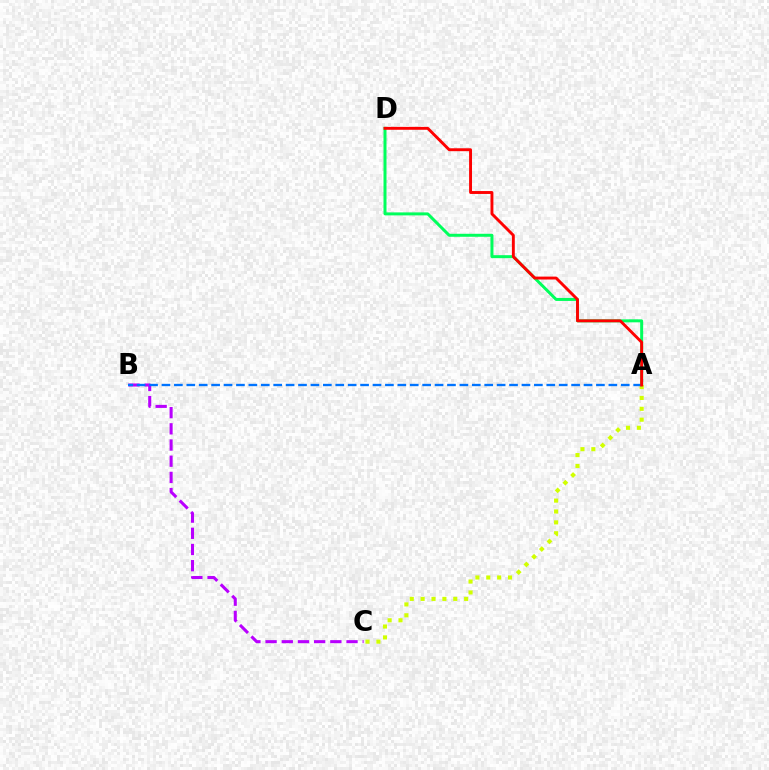{('A', 'D'): [{'color': '#00ff5c', 'line_style': 'solid', 'thickness': 2.15}, {'color': '#ff0000', 'line_style': 'solid', 'thickness': 2.09}], ('B', 'C'): [{'color': '#b900ff', 'line_style': 'dashed', 'thickness': 2.2}], ('A', 'C'): [{'color': '#d1ff00', 'line_style': 'dotted', 'thickness': 2.96}], ('A', 'B'): [{'color': '#0074ff', 'line_style': 'dashed', 'thickness': 1.69}]}